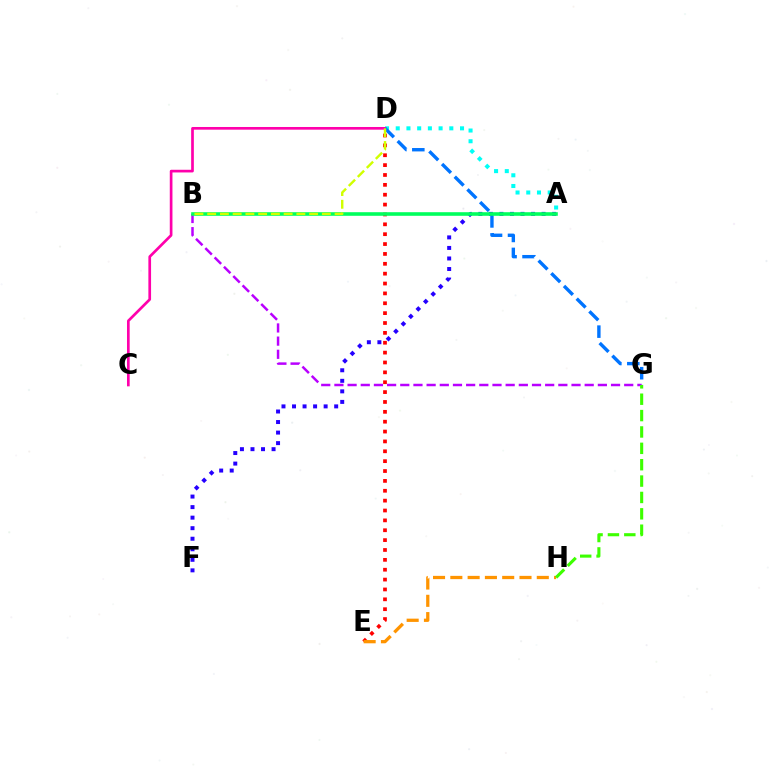{('A', 'D'): [{'color': '#00fff6', 'line_style': 'dotted', 'thickness': 2.91}], ('C', 'D'): [{'color': '#ff00ac', 'line_style': 'solid', 'thickness': 1.93}], ('D', 'E'): [{'color': '#ff0000', 'line_style': 'dotted', 'thickness': 2.68}], ('A', 'F'): [{'color': '#2500ff', 'line_style': 'dotted', 'thickness': 2.86}], ('B', 'G'): [{'color': '#b900ff', 'line_style': 'dashed', 'thickness': 1.79}], ('D', 'G'): [{'color': '#0074ff', 'line_style': 'dashed', 'thickness': 2.44}], ('A', 'B'): [{'color': '#00ff5c', 'line_style': 'solid', 'thickness': 2.6}], ('E', 'H'): [{'color': '#ff9400', 'line_style': 'dashed', 'thickness': 2.35}], ('G', 'H'): [{'color': '#3dff00', 'line_style': 'dashed', 'thickness': 2.22}], ('B', 'D'): [{'color': '#d1ff00', 'line_style': 'dashed', 'thickness': 1.73}]}